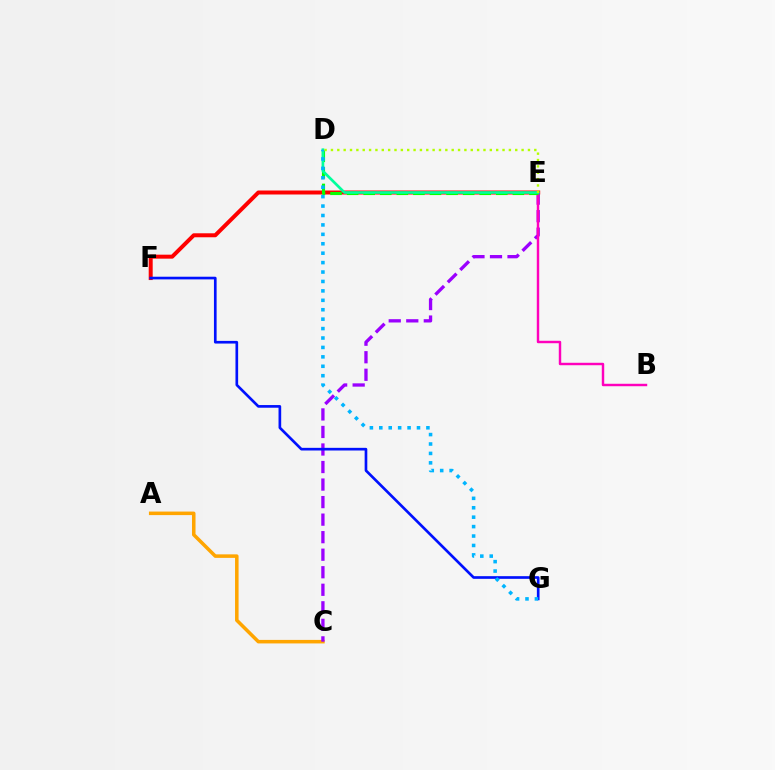{('A', 'C'): [{'color': '#ffa500', 'line_style': 'solid', 'thickness': 2.54}], ('E', 'F'): [{'color': '#ff0000', 'line_style': 'solid', 'thickness': 2.87}], ('C', 'E'): [{'color': '#9b00ff', 'line_style': 'dashed', 'thickness': 2.38}], ('F', 'G'): [{'color': '#0010ff', 'line_style': 'solid', 'thickness': 1.92}], ('B', 'E'): [{'color': '#ff00bd', 'line_style': 'solid', 'thickness': 1.76}], ('D', 'E'): [{'color': '#08ff00', 'line_style': 'dashed', 'thickness': 2.25}, {'color': '#00ff9d', 'line_style': 'solid', 'thickness': 1.94}, {'color': '#b3ff00', 'line_style': 'dotted', 'thickness': 1.73}], ('D', 'G'): [{'color': '#00b5ff', 'line_style': 'dotted', 'thickness': 2.56}]}